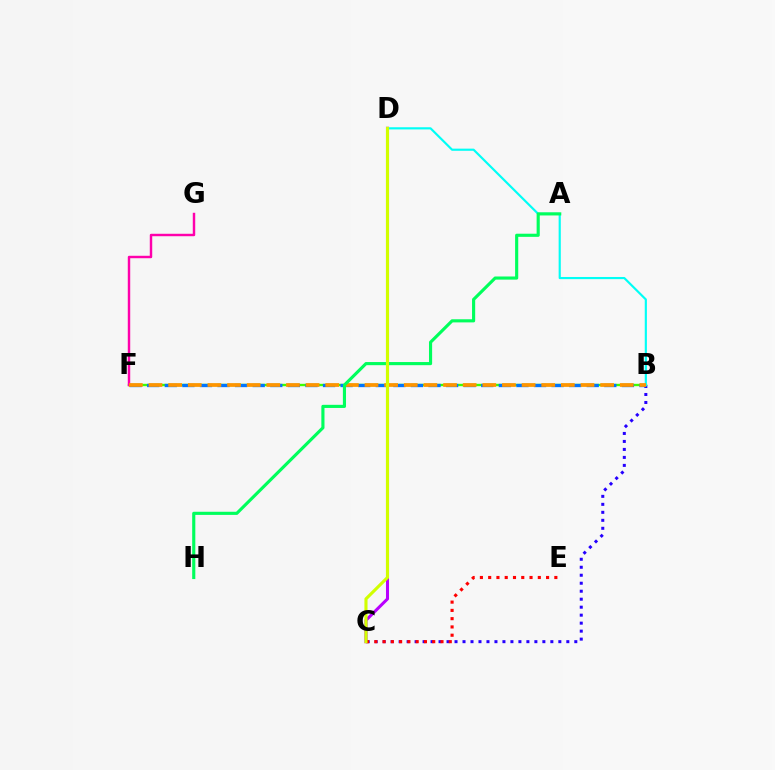{('C', 'D'): [{'color': '#b900ff', 'line_style': 'solid', 'thickness': 2.19}, {'color': '#d1ff00', 'line_style': 'solid', 'thickness': 2.24}], ('B', 'C'): [{'color': '#2500ff', 'line_style': 'dotted', 'thickness': 2.17}], ('B', 'F'): [{'color': '#3dff00', 'line_style': 'solid', 'thickness': 1.72}, {'color': '#0074ff', 'line_style': 'dashed', 'thickness': 2.39}, {'color': '#ff9400', 'line_style': 'dashed', 'thickness': 2.67}], ('B', 'D'): [{'color': '#00fff6', 'line_style': 'solid', 'thickness': 1.55}], ('F', 'G'): [{'color': '#ff00ac', 'line_style': 'solid', 'thickness': 1.76}], ('C', 'E'): [{'color': '#ff0000', 'line_style': 'dotted', 'thickness': 2.25}], ('A', 'H'): [{'color': '#00ff5c', 'line_style': 'solid', 'thickness': 2.26}]}